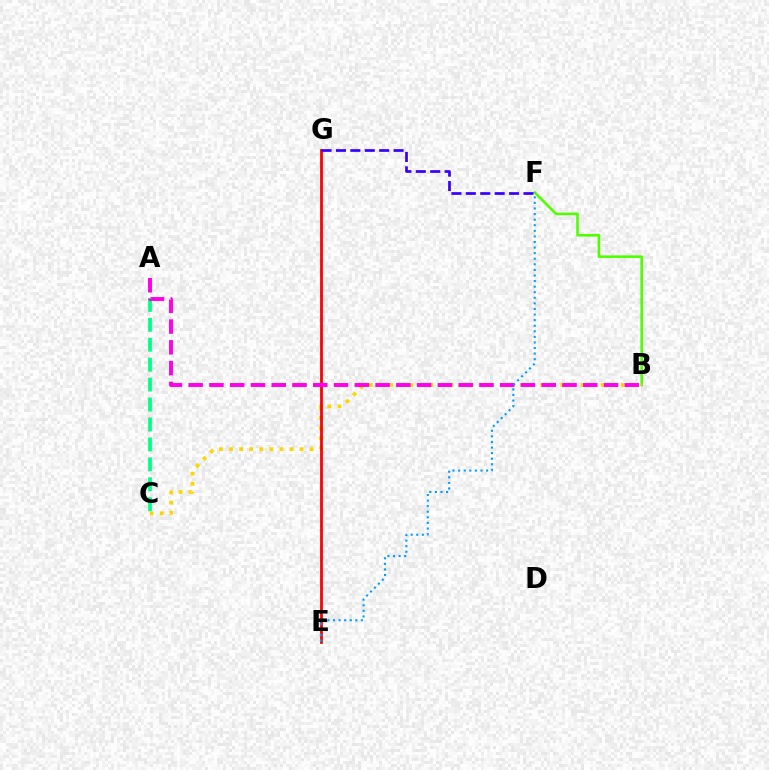{('B', 'F'): [{'color': '#4fff00', 'line_style': 'solid', 'thickness': 1.88}], ('B', 'C'): [{'color': '#ffd500', 'line_style': 'dotted', 'thickness': 2.74}], ('A', 'C'): [{'color': '#00ff86', 'line_style': 'dashed', 'thickness': 2.71}], ('E', 'G'): [{'color': '#ff0000', 'line_style': 'solid', 'thickness': 1.99}], ('A', 'B'): [{'color': '#ff00ed', 'line_style': 'dashed', 'thickness': 2.82}], ('F', 'G'): [{'color': '#3700ff', 'line_style': 'dashed', 'thickness': 1.96}], ('E', 'F'): [{'color': '#009eff', 'line_style': 'dotted', 'thickness': 1.52}]}